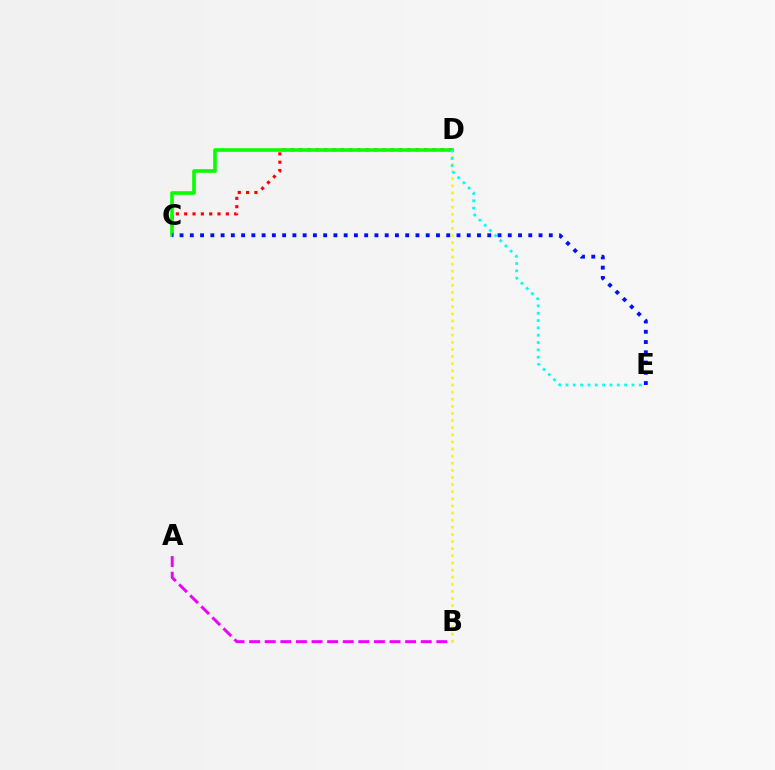{('C', 'D'): [{'color': '#ff0000', 'line_style': 'dotted', 'thickness': 2.26}, {'color': '#08ff00', 'line_style': 'solid', 'thickness': 2.6}], ('B', 'D'): [{'color': '#fcf500', 'line_style': 'dotted', 'thickness': 1.93}], ('D', 'E'): [{'color': '#00fff6', 'line_style': 'dotted', 'thickness': 1.99}], ('A', 'B'): [{'color': '#ee00ff', 'line_style': 'dashed', 'thickness': 2.12}], ('C', 'E'): [{'color': '#0010ff', 'line_style': 'dotted', 'thickness': 2.79}]}